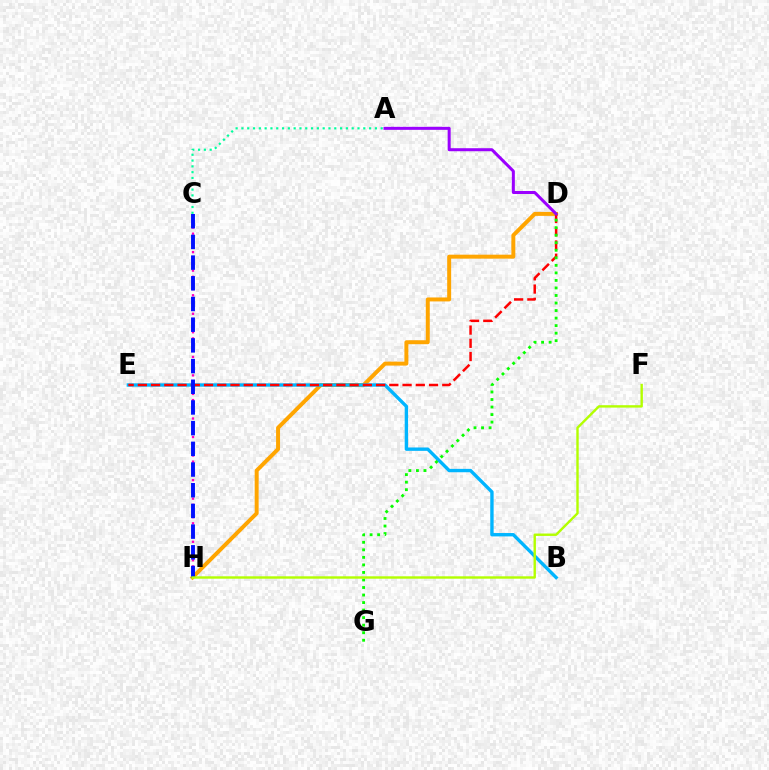{('C', 'H'): [{'color': '#ff00bd', 'line_style': 'dotted', 'thickness': 1.67}, {'color': '#0010ff', 'line_style': 'dashed', 'thickness': 2.81}], ('D', 'H'): [{'color': '#ffa500', 'line_style': 'solid', 'thickness': 2.85}], ('B', 'E'): [{'color': '#00b5ff', 'line_style': 'solid', 'thickness': 2.43}], ('D', 'E'): [{'color': '#ff0000', 'line_style': 'dashed', 'thickness': 1.8}], ('A', 'D'): [{'color': '#9b00ff', 'line_style': 'solid', 'thickness': 2.17}], ('D', 'G'): [{'color': '#08ff00', 'line_style': 'dotted', 'thickness': 2.05}], ('F', 'H'): [{'color': '#b3ff00', 'line_style': 'solid', 'thickness': 1.73}], ('A', 'C'): [{'color': '#00ff9d', 'line_style': 'dotted', 'thickness': 1.58}]}